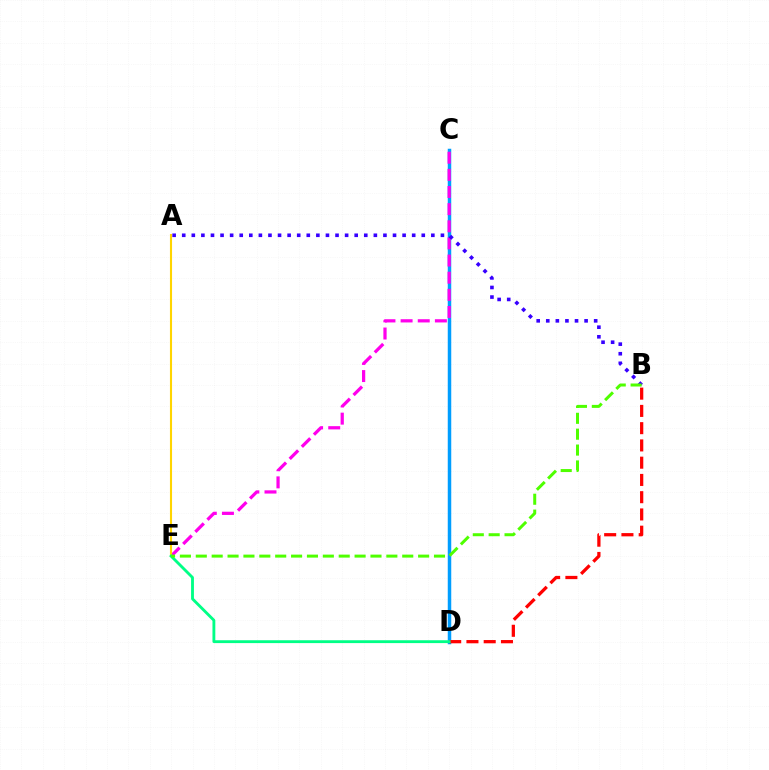{('C', 'D'): [{'color': '#009eff', 'line_style': 'solid', 'thickness': 2.51}], ('B', 'D'): [{'color': '#ff0000', 'line_style': 'dashed', 'thickness': 2.34}], ('C', 'E'): [{'color': '#ff00ed', 'line_style': 'dashed', 'thickness': 2.33}], ('A', 'E'): [{'color': '#ffd500', 'line_style': 'solid', 'thickness': 1.51}], ('A', 'B'): [{'color': '#3700ff', 'line_style': 'dotted', 'thickness': 2.6}], ('D', 'E'): [{'color': '#00ff86', 'line_style': 'solid', 'thickness': 2.05}], ('B', 'E'): [{'color': '#4fff00', 'line_style': 'dashed', 'thickness': 2.16}]}